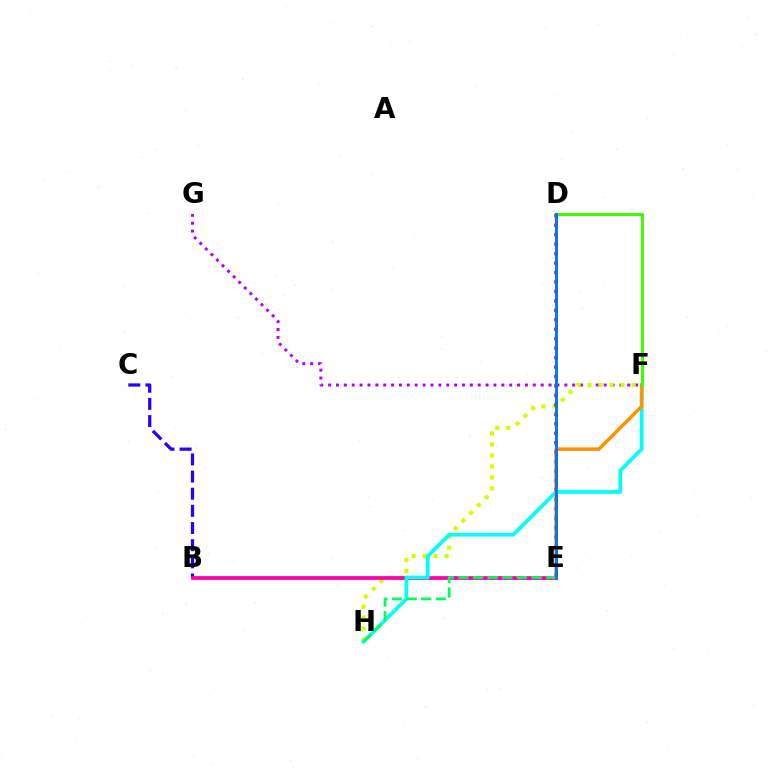{('F', 'G'): [{'color': '#b900ff', 'line_style': 'dotted', 'thickness': 2.14}], ('F', 'H'): [{'color': '#d1ff00', 'line_style': 'dotted', 'thickness': 2.99}, {'color': '#00fff6', 'line_style': 'solid', 'thickness': 2.68}], ('B', 'C'): [{'color': '#2500ff', 'line_style': 'dashed', 'thickness': 2.33}], ('B', 'E'): [{'color': '#ff00ac', 'line_style': 'solid', 'thickness': 2.69}], ('E', 'H'): [{'color': '#00ff5c', 'line_style': 'dashed', 'thickness': 1.99}], ('D', 'E'): [{'color': '#ff0000', 'line_style': 'dotted', 'thickness': 2.57}, {'color': '#0074ff', 'line_style': 'solid', 'thickness': 2.09}], ('E', 'F'): [{'color': '#ff9400', 'line_style': 'solid', 'thickness': 2.55}], ('D', 'F'): [{'color': '#3dff00', 'line_style': 'solid', 'thickness': 2.21}]}